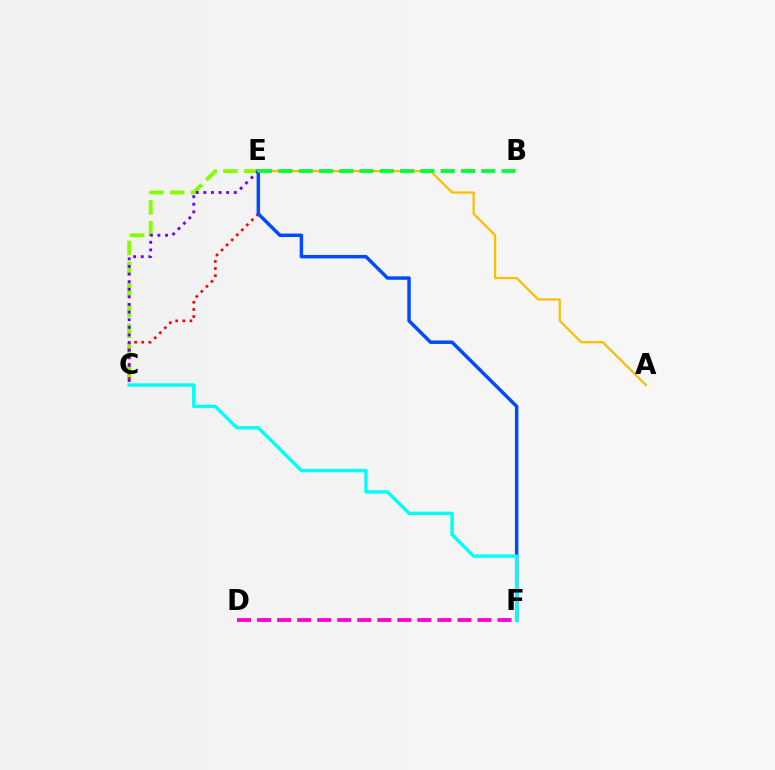{('C', 'E'): [{'color': '#84ff00', 'line_style': 'dashed', 'thickness': 2.81}, {'color': '#ff0000', 'line_style': 'dotted', 'thickness': 1.94}, {'color': '#7200ff', 'line_style': 'dotted', 'thickness': 2.07}], ('E', 'F'): [{'color': '#004bff', 'line_style': 'solid', 'thickness': 2.49}], ('C', 'F'): [{'color': '#00fff6', 'line_style': 'solid', 'thickness': 2.44}], ('A', 'E'): [{'color': '#ffbd00', 'line_style': 'solid', 'thickness': 1.62}], ('D', 'F'): [{'color': '#ff00cf', 'line_style': 'dashed', 'thickness': 2.72}], ('B', 'E'): [{'color': '#00ff39', 'line_style': 'dashed', 'thickness': 2.76}]}